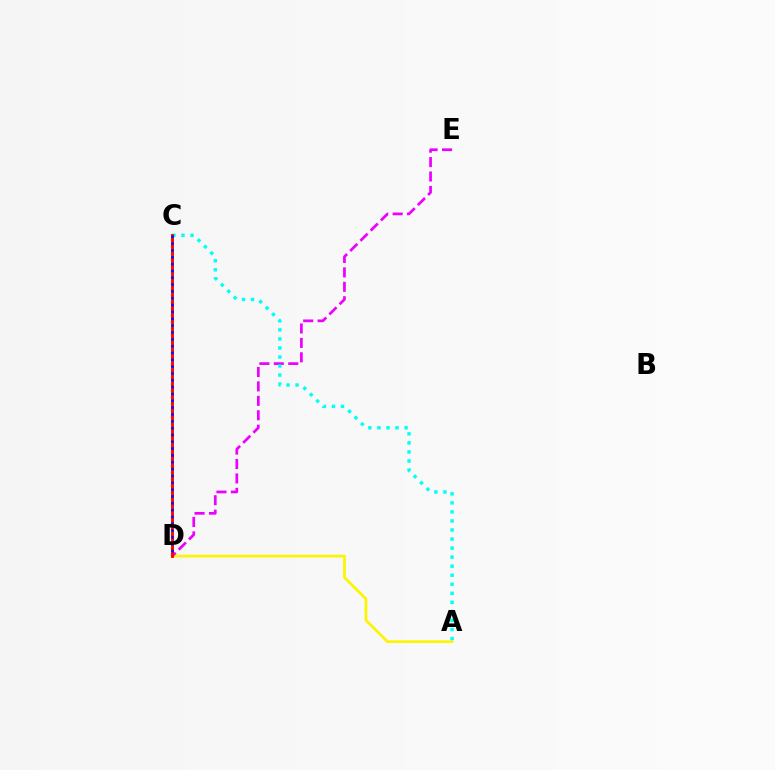{('A', 'D'): [{'color': '#fcf500', 'line_style': 'solid', 'thickness': 1.95}], ('D', 'E'): [{'color': '#ee00ff', 'line_style': 'dashed', 'thickness': 1.96}], ('A', 'C'): [{'color': '#00fff6', 'line_style': 'dotted', 'thickness': 2.46}], ('C', 'D'): [{'color': '#08ff00', 'line_style': 'dotted', 'thickness': 1.71}, {'color': '#ff0000', 'line_style': 'solid', 'thickness': 2.06}, {'color': '#0010ff', 'line_style': 'dotted', 'thickness': 1.86}]}